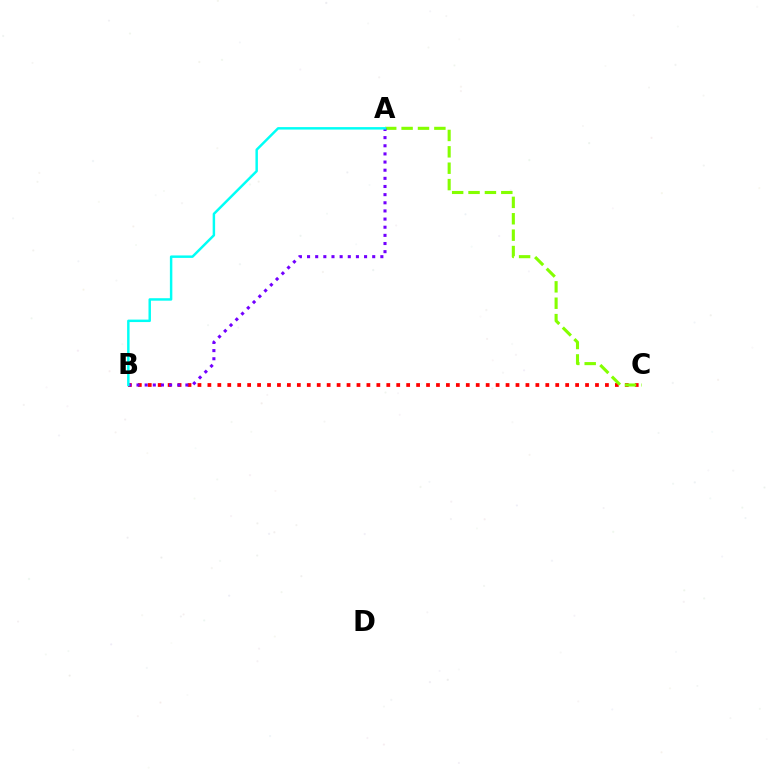{('B', 'C'): [{'color': '#ff0000', 'line_style': 'dotted', 'thickness': 2.7}], ('A', 'C'): [{'color': '#84ff00', 'line_style': 'dashed', 'thickness': 2.23}], ('A', 'B'): [{'color': '#7200ff', 'line_style': 'dotted', 'thickness': 2.21}, {'color': '#00fff6', 'line_style': 'solid', 'thickness': 1.77}]}